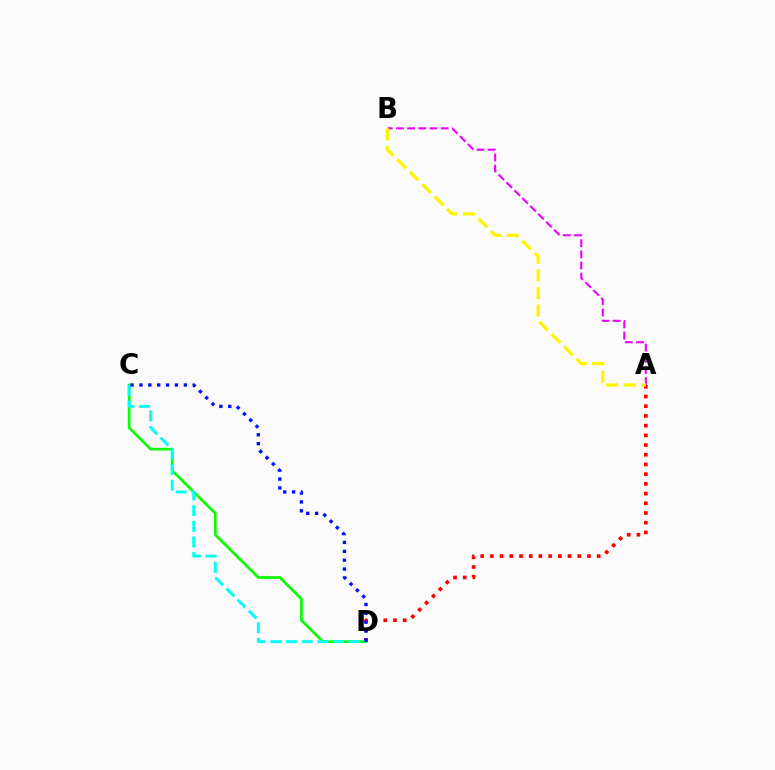{('C', 'D'): [{'color': '#08ff00', 'line_style': 'solid', 'thickness': 1.95}, {'color': '#00fff6', 'line_style': 'dashed', 'thickness': 2.13}, {'color': '#0010ff', 'line_style': 'dotted', 'thickness': 2.41}], ('A', 'D'): [{'color': '#ff0000', 'line_style': 'dotted', 'thickness': 2.64}], ('A', 'B'): [{'color': '#ee00ff', 'line_style': 'dashed', 'thickness': 1.52}, {'color': '#fcf500', 'line_style': 'dashed', 'thickness': 2.39}]}